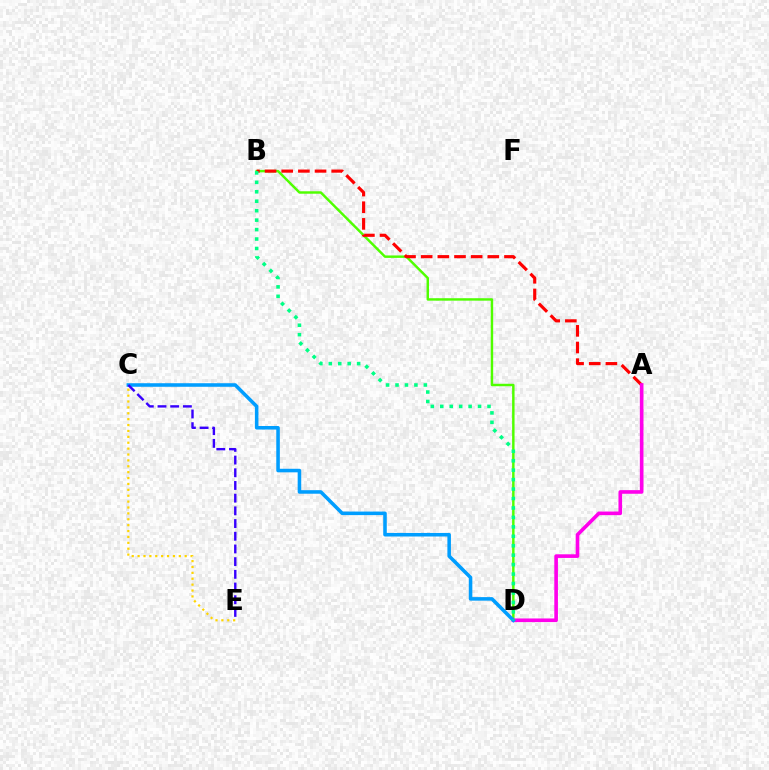{('B', 'D'): [{'color': '#4fff00', 'line_style': 'solid', 'thickness': 1.77}, {'color': '#00ff86', 'line_style': 'dotted', 'thickness': 2.57}], ('A', 'B'): [{'color': '#ff0000', 'line_style': 'dashed', 'thickness': 2.26}], ('A', 'D'): [{'color': '#ff00ed', 'line_style': 'solid', 'thickness': 2.61}], ('C', 'D'): [{'color': '#009eff', 'line_style': 'solid', 'thickness': 2.56}], ('C', 'E'): [{'color': '#3700ff', 'line_style': 'dashed', 'thickness': 1.72}, {'color': '#ffd500', 'line_style': 'dotted', 'thickness': 1.6}]}